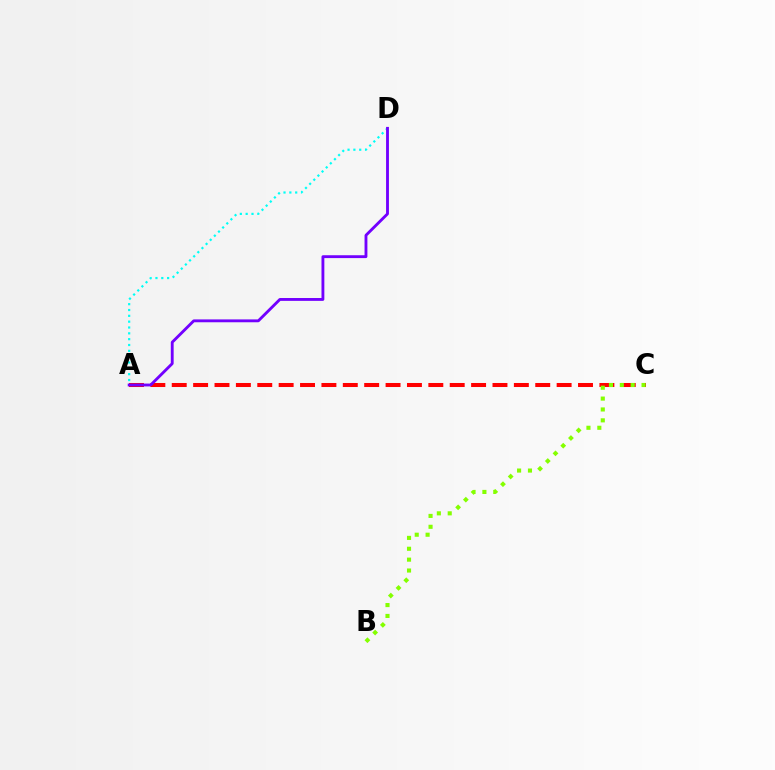{('A', 'C'): [{'color': '#ff0000', 'line_style': 'dashed', 'thickness': 2.9}], ('B', 'C'): [{'color': '#84ff00', 'line_style': 'dotted', 'thickness': 2.95}], ('A', 'D'): [{'color': '#00fff6', 'line_style': 'dotted', 'thickness': 1.58}, {'color': '#7200ff', 'line_style': 'solid', 'thickness': 2.06}]}